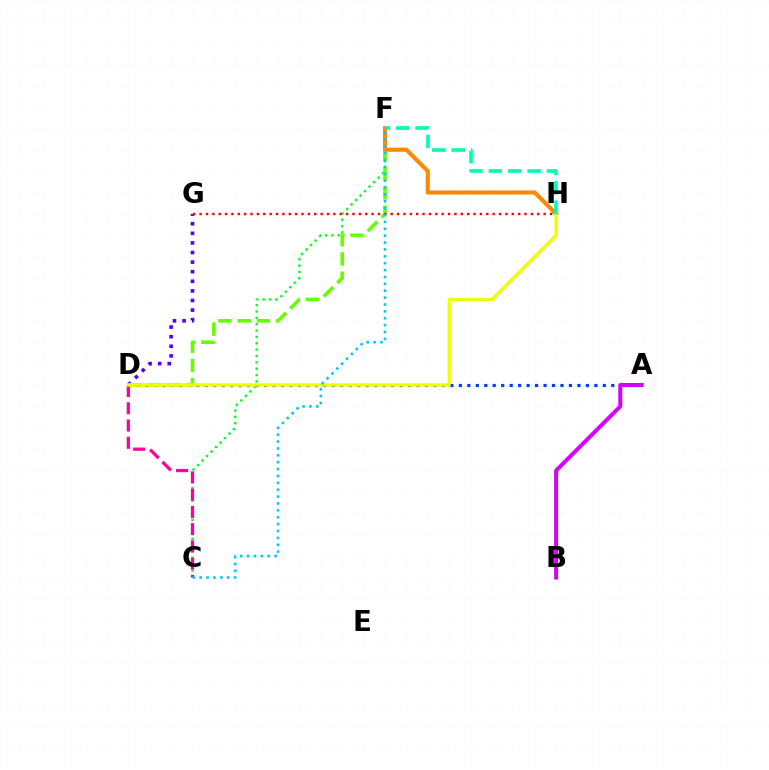{('A', 'D'): [{'color': '#003fff', 'line_style': 'dotted', 'thickness': 2.3}], ('D', 'G'): [{'color': '#4f00ff', 'line_style': 'dotted', 'thickness': 2.61}], ('C', 'F'): [{'color': '#00ff27', 'line_style': 'dotted', 'thickness': 1.72}, {'color': '#00c7ff', 'line_style': 'dotted', 'thickness': 1.87}], ('D', 'F'): [{'color': '#66ff00', 'line_style': 'dashed', 'thickness': 2.62}], ('F', 'H'): [{'color': '#ff8800', 'line_style': 'solid', 'thickness': 2.96}, {'color': '#00ffaf', 'line_style': 'dashed', 'thickness': 2.63}], ('G', 'H'): [{'color': '#ff0000', 'line_style': 'dotted', 'thickness': 1.73}], ('A', 'B'): [{'color': '#d600ff', 'line_style': 'solid', 'thickness': 2.88}], ('C', 'D'): [{'color': '#ff00a0', 'line_style': 'dashed', 'thickness': 2.34}], ('D', 'H'): [{'color': '#eeff00', 'line_style': 'solid', 'thickness': 2.35}]}